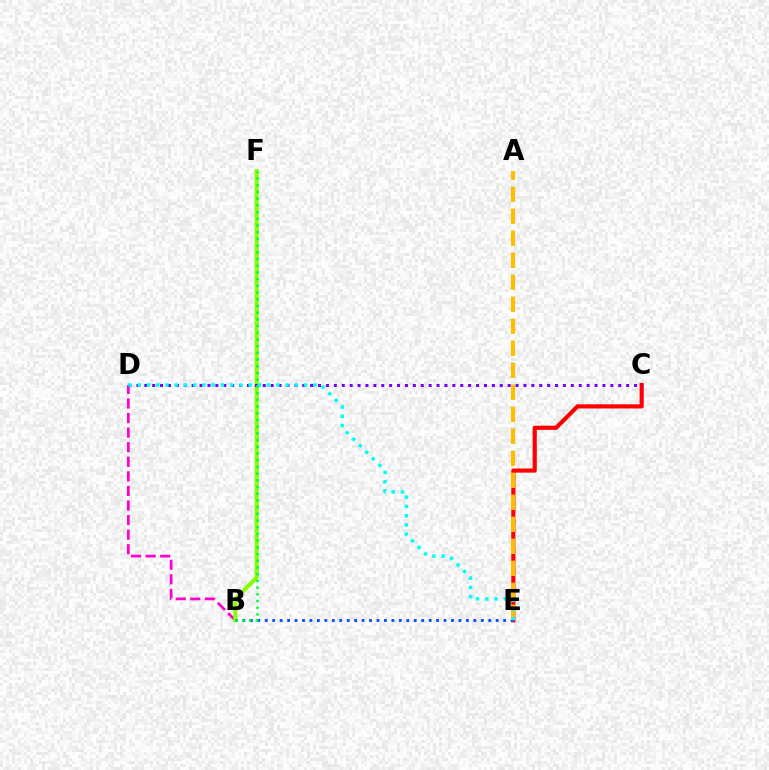{('C', 'E'): [{'color': '#ff0000', 'line_style': 'solid', 'thickness': 2.99}], ('B', 'D'): [{'color': '#ff00cf', 'line_style': 'dashed', 'thickness': 1.98}], ('B', 'F'): [{'color': '#84ff00', 'line_style': 'solid', 'thickness': 2.92}, {'color': '#00ff39', 'line_style': 'dotted', 'thickness': 1.82}], ('B', 'E'): [{'color': '#004bff', 'line_style': 'dotted', 'thickness': 2.02}], ('A', 'E'): [{'color': '#ffbd00', 'line_style': 'dashed', 'thickness': 2.99}], ('C', 'D'): [{'color': '#7200ff', 'line_style': 'dotted', 'thickness': 2.15}], ('D', 'E'): [{'color': '#00fff6', 'line_style': 'dotted', 'thickness': 2.51}]}